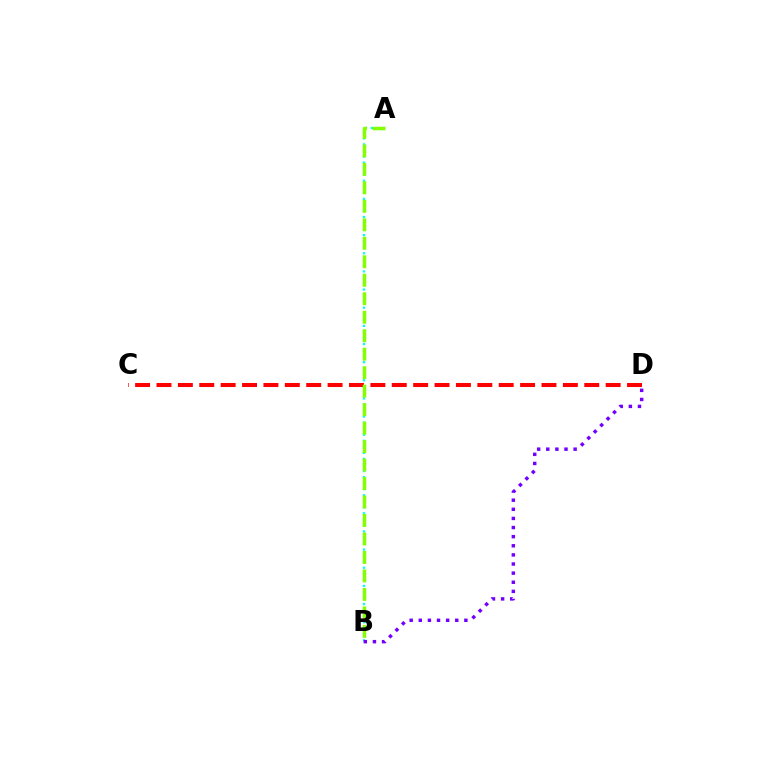{('A', 'B'): [{'color': '#00fff6', 'line_style': 'dotted', 'thickness': 1.64}, {'color': '#84ff00', 'line_style': 'dashed', 'thickness': 2.51}], ('B', 'D'): [{'color': '#7200ff', 'line_style': 'dotted', 'thickness': 2.48}], ('C', 'D'): [{'color': '#ff0000', 'line_style': 'dashed', 'thickness': 2.91}]}